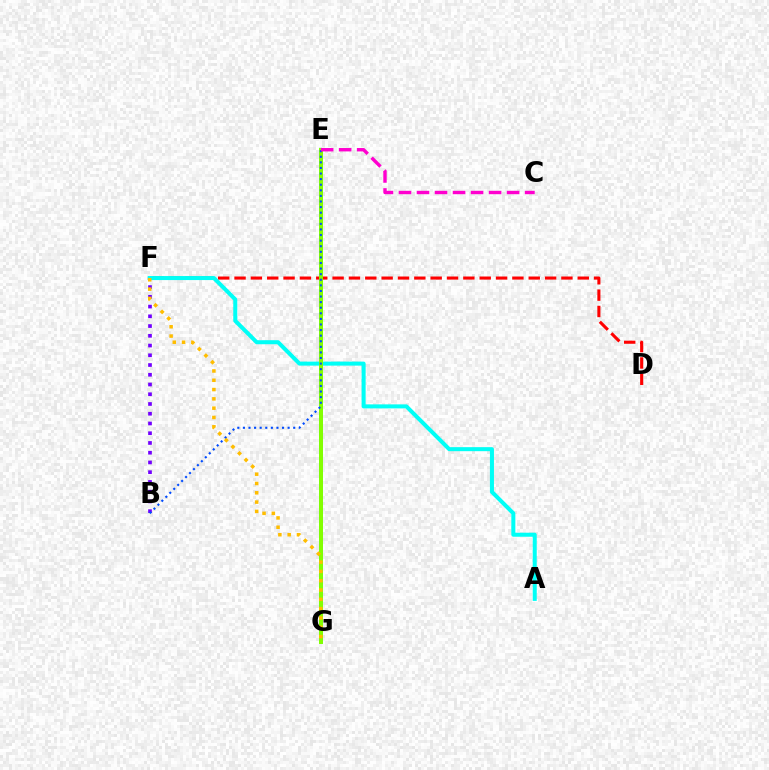{('B', 'F'): [{'color': '#7200ff', 'line_style': 'dotted', 'thickness': 2.65}], ('E', 'G'): [{'color': '#00ff39', 'line_style': 'solid', 'thickness': 2.63}, {'color': '#84ff00', 'line_style': 'solid', 'thickness': 2.81}], ('D', 'F'): [{'color': '#ff0000', 'line_style': 'dashed', 'thickness': 2.22}], ('A', 'F'): [{'color': '#00fff6', 'line_style': 'solid', 'thickness': 2.9}], ('B', 'E'): [{'color': '#004bff', 'line_style': 'dotted', 'thickness': 1.52}], ('C', 'E'): [{'color': '#ff00cf', 'line_style': 'dashed', 'thickness': 2.45}], ('F', 'G'): [{'color': '#ffbd00', 'line_style': 'dotted', 'thickness': 2.53}]}